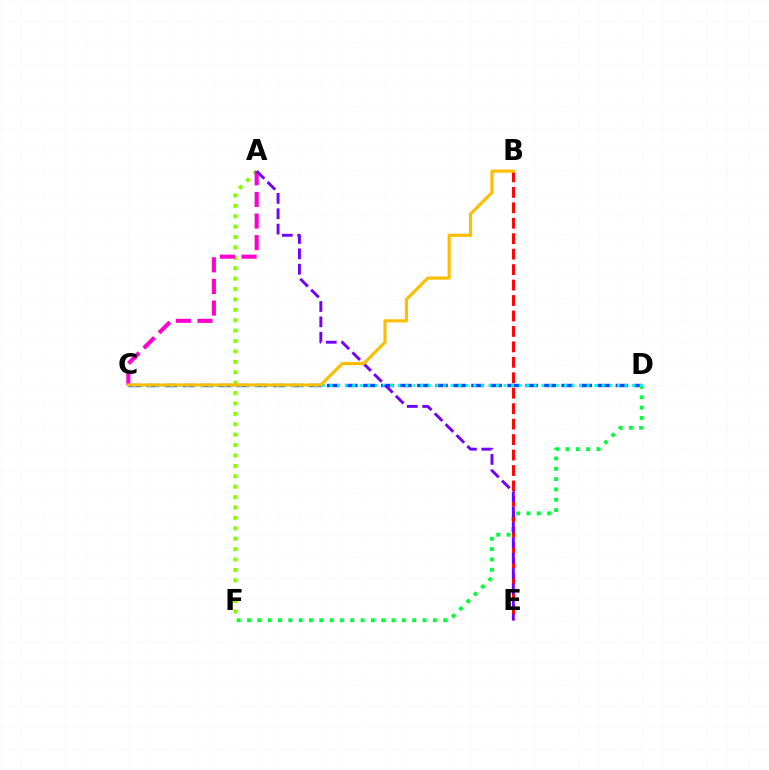{('C', 'D'): [{'color': '#004bff', 'line_style': 'dashed', 'thickness': 2.45}, {'color': '#00fff6', 'line_style': 'dotted', 'thickness': 2.05}], ('A', 'F'): [{'color': '#84ff00', 'line_style': 'dotted', 'thickness': 2.83}], ('D', 'F'): [{'color': '#00ff39', 'line_style': 'dotted', 'thickness': 2.8}], ('A', 'C'): [{'color': '#ff00cf', 'line_style': 'dashed', 'thickness': 2.94}], ('B', 'E'): [{'color': '#ff0000', 'line_style': 'dashed', 'thickness': 2.1}], ('A', 'E'): [{'color': '#7200ff', 'line_style': 'dashed', 'thickness': 2.09}], ('B', 'C'): [{'color': '#ffbd00', 'line_style': 'solid', 'thickness': 2.25}]}